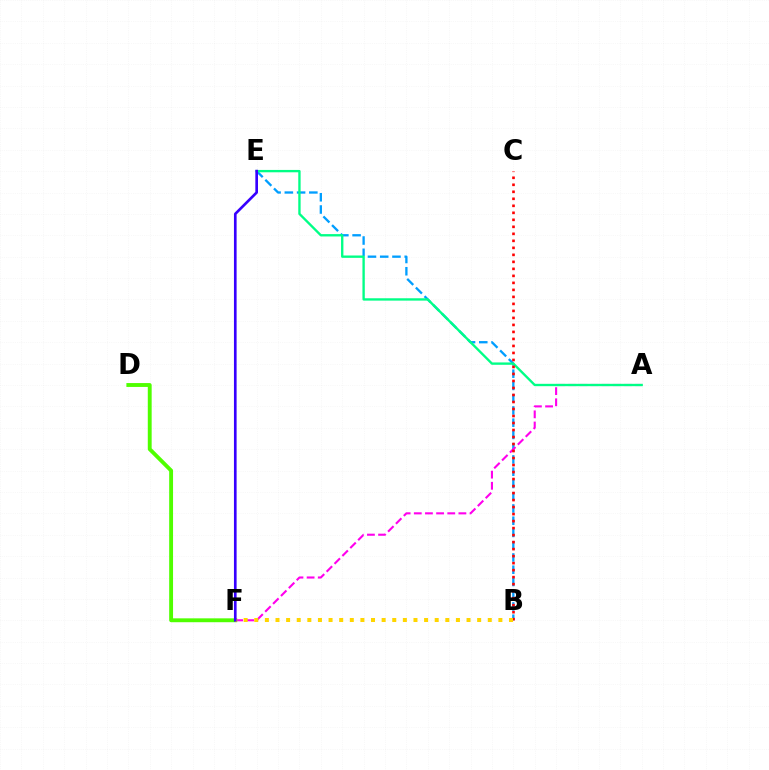{('B', 'E'): [{'color': '#009eff', 'line_style': 'dashed', 'thickness': 1.66}], ('A', 'F'): [{'color': '#ff00ed', 'line_style': 'dashed', 'thickness': 1.51}], ('D', 'F'): [{'color': '#4fff00', 'line_style': 'solid', 'thickness': 2.79}], ('A', 'E'): [{'color': '#00ff86', 'line_style': 'solid', 'thickness': 1.7}], ('B', 'C'): [{'color': '#ff0000', 'line_style': 'dotted', 'thickness': 1.9}], ('B', 'F'): [{'color': '#ffd500', 'line_style': 'dotted', 'thickness': 2.88}], ('E', 'F'): [{'color': '#3700ff', 'line_style': 'solid', 'thickness': 1.92}]}